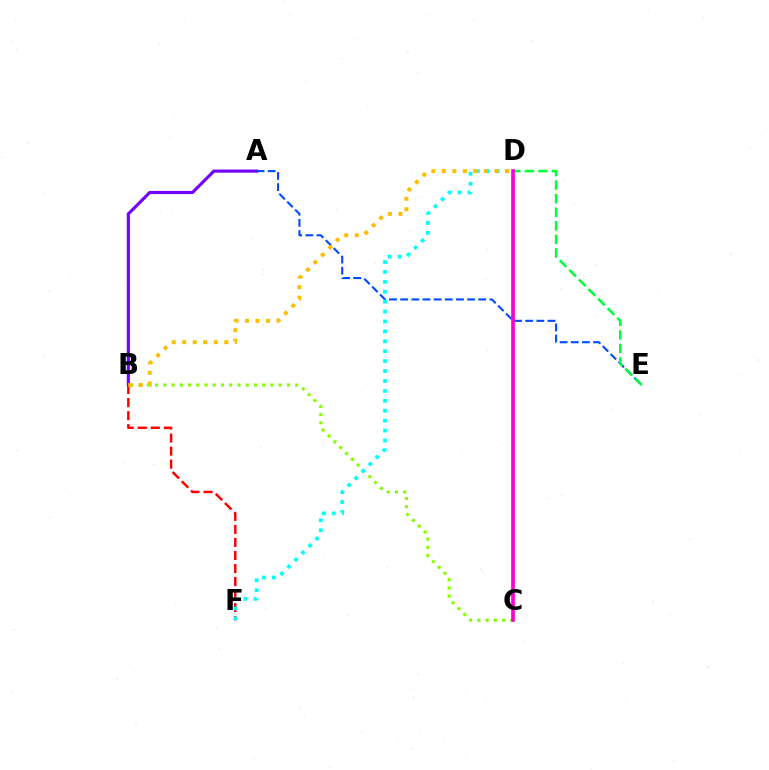{('A', 'B'): [{'color': '#7200ff', 'line_style': 'solid', 'thickness': 2.25}], ('B', 'F'): [{'color': '#ff0000', 'line_style': 'dashed', 'thickness': 1.77}], ('A', 'E'): [{'color': '#004bff', 'line_style': 'dashed', 'thickness': 1.52}], ('B', 'C'): [{'color': '#84ff00', 'line_style': 'dotted', 'thickness': 2.24}], ('D', 'F'): [{'color': '#00fff6', 'line_style': 'dotted', 'thickness': 2.69}], ('B', 'D'): [{'color': '#ffbd00', 'line_style': 'dotted', 'thickness': 2.86}], ('D', 'E'): [{'color': '#00ff39', 'line_style': 'dashed', 'thickness': 1.84}], ('C', 'D'): [{'color': '#ff00cf', 'line_style': 'solid', 'thickness': 2.65}]}